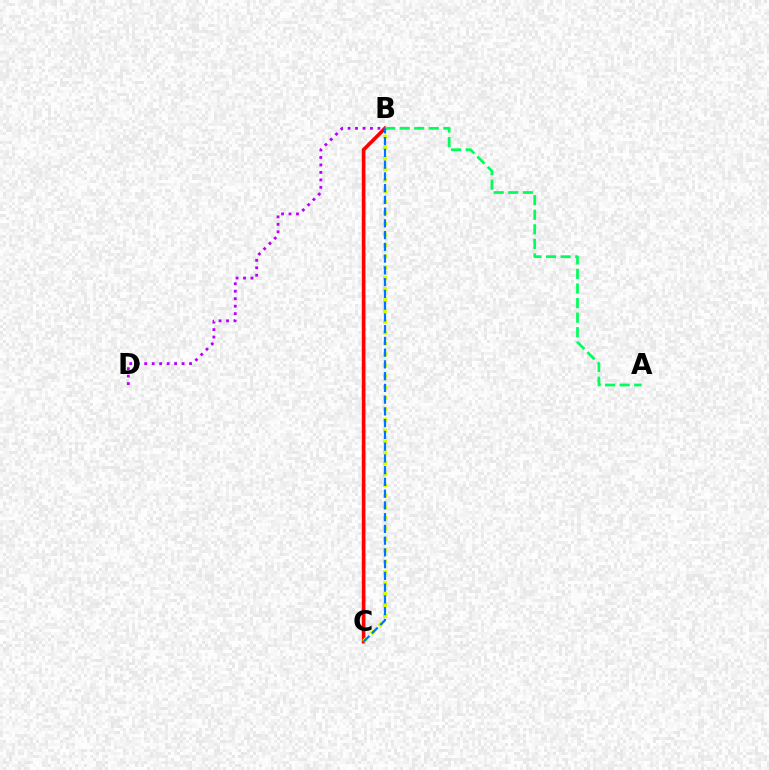{('B', 'D'): [{'color': '#b900ff', 'line_style': 'dotted', 'thickness': 2.03}], ('B', 'C'): [{'color': '#ff0000', 'line_style': 'solid', 'thickness': 2.64}, {'color': '#d1ff00', 'line_style': 'dotted', 'thickness': 2.96}, {'color': '#0074ff', 'line_style': 'dashed', 'thickness': 1.6}], ('A', 'B'): [{'color': '#00ff5c', 'line_style': 'dashed', 'thickness': 1.98}]}